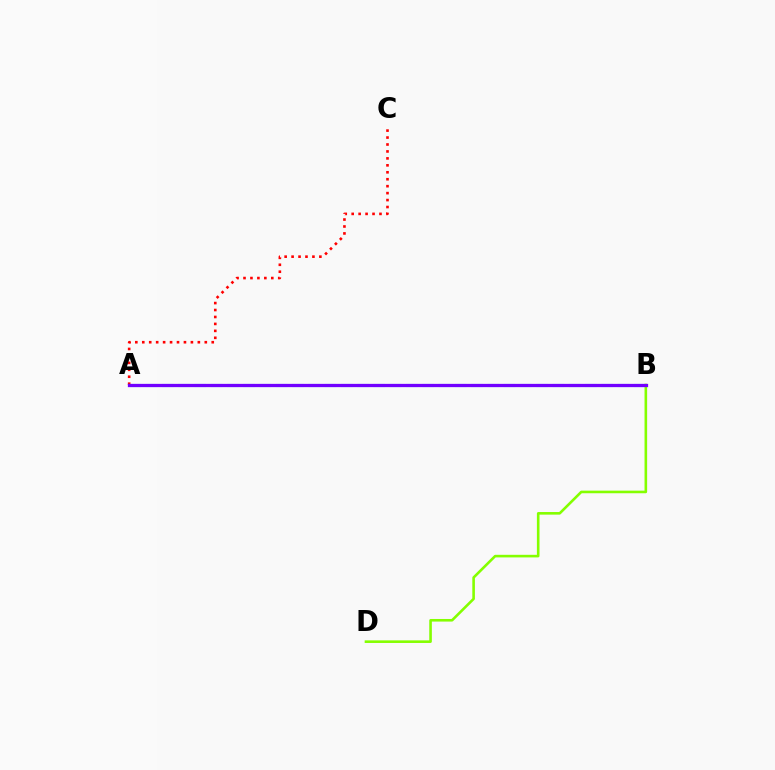{('B', 'D'): [{'color': '#84ff00', 'line_style': 'solid', 'thickness': 1.87}], ('A', 'C'): [{'color': '#ff0000', 'line_style': 'dotted', 'thickness': 1.89}], ('A', 'B'): [{'color': '#00fff6', 'line_style': 'dashed', 'thickness': 2.21}, {'color': '#7200ff', 'line_style': 'solid', 'thickness': 2.35}]}